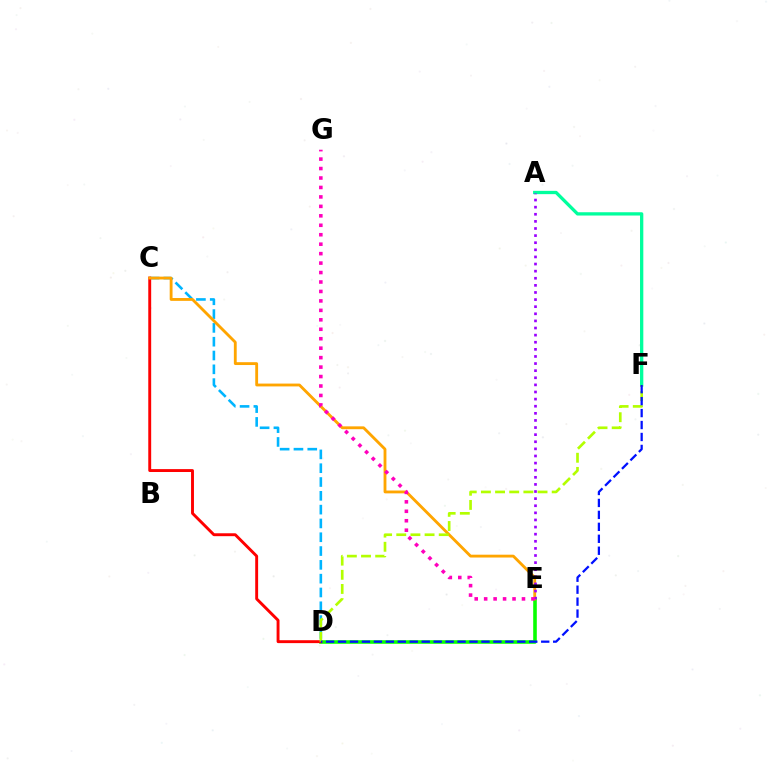{('C', 'D'): [{'color': '#00b5ff', 'line_style': 'dashed', 'thickness': 1.88}, {'color': '#ff0000', 'line_style': 'solid', 'thickness': 2.09}], ('D', 'E'): [{'color': '#08ff00', 'line_style': 'solid', 'thickness': 2.59}], ('A', 'F'): [{'color': '#00ff9d', 'line_style': 'solid', 'thickness': 2.37}], ('C', 'E'): [{'color': '#ffa500', 'line_style': 'solid', 'thickness': 2.04}], ('D', 'F'): [{'color': '#b3ff00', 'line_style': 'dashed', 'thickness': 1.92}, {'color': '#0010ff', 'line_style': 'dashed', 'thickness': 1.62}], ('A', 'E'): [{'color': '#9b00ff', 'line_style': 'dotted', 'thickness': 1.93}], ('E', 'G'): [{'color': '#ff00bd', 'line_style': 'dotted', 'thickness': 2.57}]}